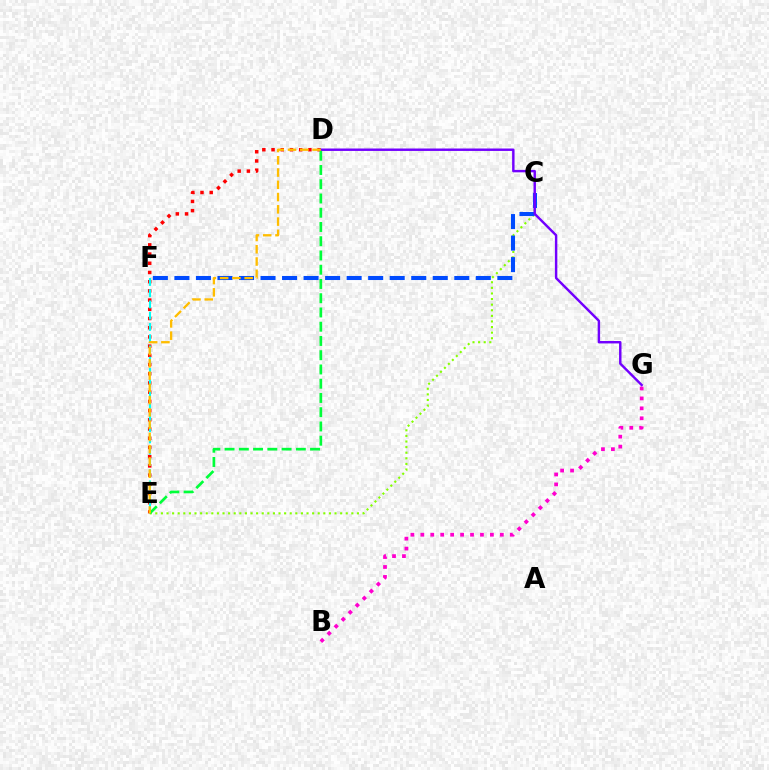{('D', 'E'): [{'color': '#ff0000', 'line_style': 'dotted', 'thickness': 2.5}, {'color': '#00ff39', 'line_style': 'dashed', 'thickness': 1.94}, {'color': '#ffbd00', 'line_style': 'dashed', 'thickness': 1.67}], ('E', 'F'): [{'color': '#00fff6', 'line_style': 'dashed', 'thickness': 1.53}], ('C', 'E'): [{'color': '#84ff00', 'line_style': 'dotted', 'thickness': 1.52}], ('C', 'F'): [{'color': '#004bff', 'line_style': 'dashed', 'thickness': 2.92}], ('B', 'G'): [{'color': '#ff00cf', 'line_style': 'dotted', 'thickness': 2.7}], ('D', 'G'): [{'color': '#7200ff', 'line_style': 'solid', 'thickness': 1.75}]}